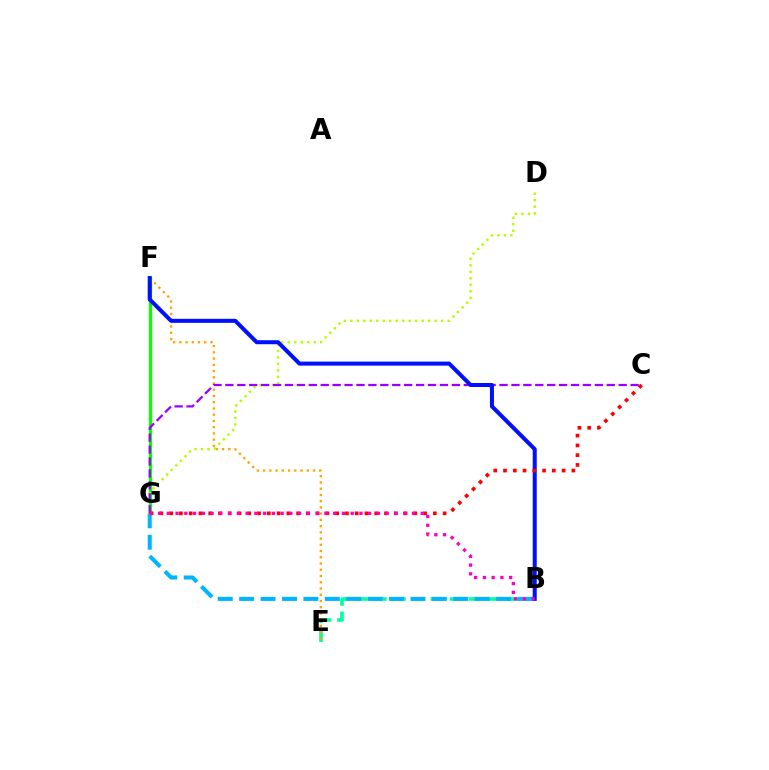{('B', 'E'): [{'color': '#00ff9d', 'line_style': 'dashed', 'thickness': 2.59}], ('E', 'F'): [{'color': '#ffa500', 'line_style': 'dotted', 'thickness': 1.69}], ('B', 'G'): [{'color': '#00b5ff', 'line_style': 'dashed', 'thickness': 2.91}, {'color': '#ff00bd', 'line_style': 'dotted', 'thickness': 2.38}], ('F', 'G'): [{'color': '#08ff00', 'line_style': 'solid', 'thickness': 2.36}], ('D', 'G'): [{'color': '#b3ff00', 'line_style': 'dotted', 'thickness': 1.76}], ('C', 'G'): [{'color': '#9b00ff', 'line_style': 'dashed', 'thickness': 1.62}, {'color': '#ff0000', 'line_style': 'dotted', 'thickness': 2.65}], ('B', 'F'): [{'color': '#0010ff', 'line_style': 'solid', 'thickness': 2.9}]}